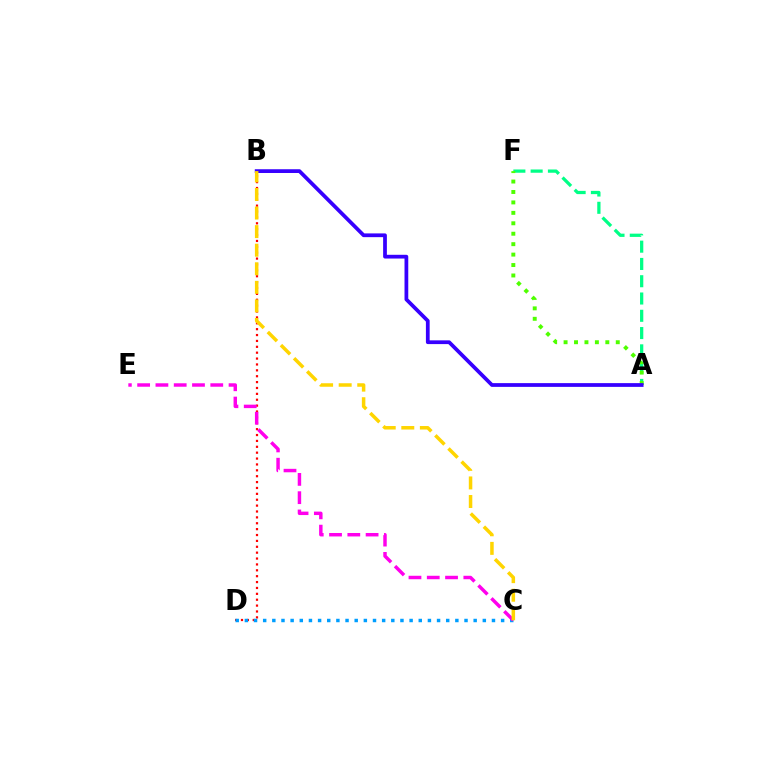{('B', 'D'): [{'color': '#ff0000', 'line_style': 'dotted', 'thickness': 1.6}], ('A', 'F'): [{'color': '#00ff86', 'line_style': 'dashed', 'thickness': 2.35}, {'color': '#4fff00', 'line_style': 'dotted', 'thickness': 2.84}], ('C', 'D'): [{'color': '#009eff', 'line_style': 'dotted', 'thickness': 2.49}], ('C', 'E'): [{'color': '#ff00ed', 'line_style': 'dashed', 'thickness': 2.48}], ('A', 'B'): [{'color': '#3700ff', 'line_style': 'solid', 'thickness': 2.7}], ('B', 'C'): [{'color': '#ffd500', 'line_style': 'dashed', 'thickness': 2.52}]}